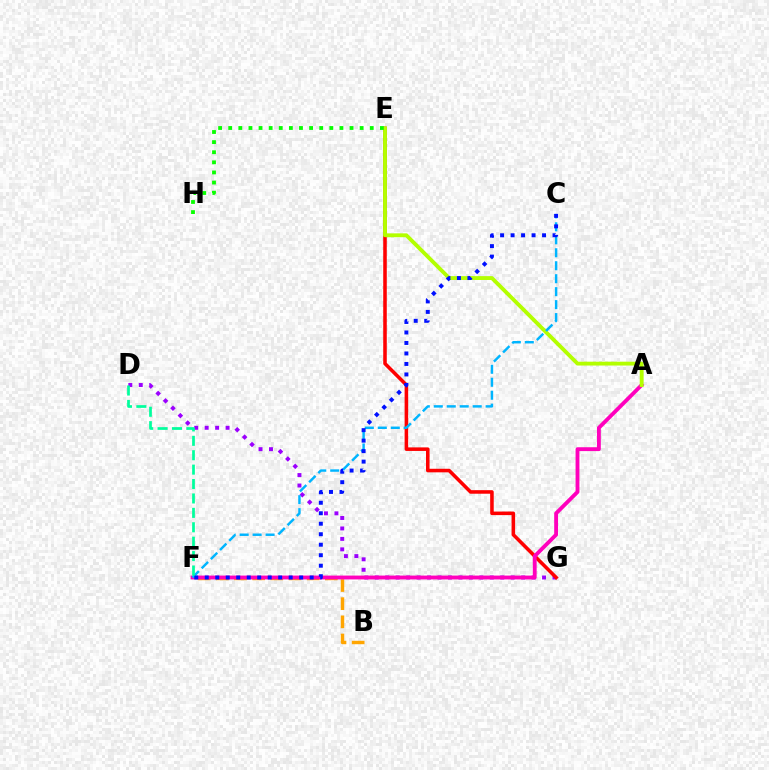{('D', 'G'): [{'color': '#9b00ff', 'line_style': 'dotted', 'thickness': 2.84}], ('B', 'F'): [{'color': '#ffa500', 'line_style': 'dashed', 'thickness': 2.47}], ('E', 'G'): [{'color': '#ff0000', 'line_style': 'solid', 'thickness': 2.56}], ('A', 'F'): [{'color': '#ff00bd', 'line_style': 'solid', 'thickness': 2.77}], ('A', 'E'): [{'color': '#b3ff00', 'line_style': 'solid', 'thickness': 2.78}], ('C', 'F'): [{'color': '#00b5ff', 'line_style': 'dashed', 'thickness': 1.76}, {'color': '#0010ff', 'line_style': 'dotted', 'thickness': 2.85}], ('E', 'H'): [{'color': '#08ff00', 'line_style': 'dotted', 'thickness': 2.75}], ('D', 'F'): [{'color': '#00ff9d', 'line_style': 'dashed', 'thickness': 1.96}]}